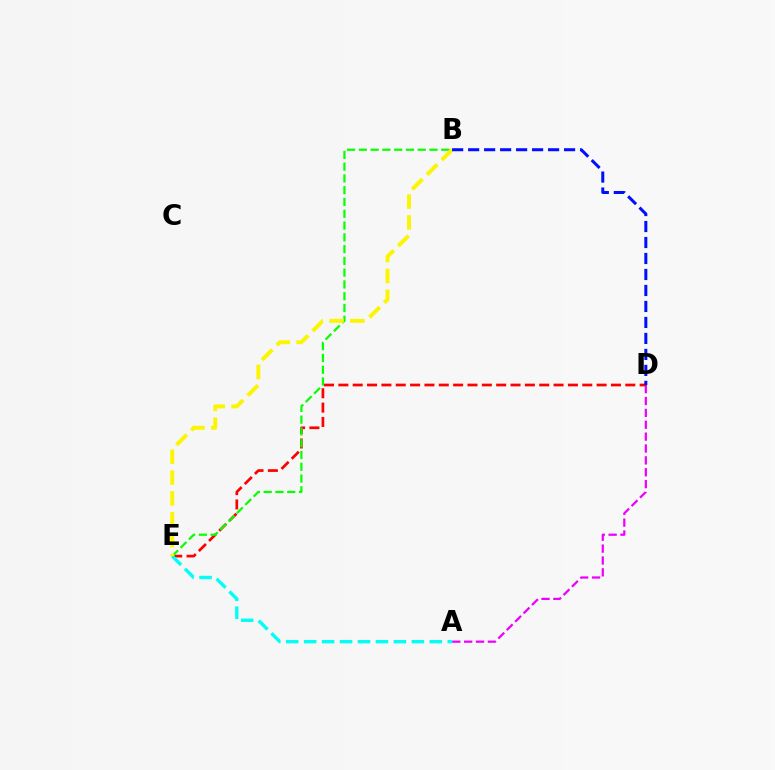{('A', 'D'): [{'color': '#ee00ff', 'line_style': 'dashed', 'thickness': 1.61}], ('D', 'E'): [{'color': '#ff0000', 'line_style': 'dashed', 'thickness': 1.95}], ('A', 'E'): [{'color': '#00fff6', 'line_style': 'dashed', 'thickness': 2.44}], ('B', 'E'): [{'color': '#08ff00', 'line_style': 'dashed', 'thickness': 1.6}, {'color': '#fcf500', 'line_style': 'dashed', 'thickness': 2.83}], ('B', 'D'): [{'color': '#0010ff', 'line_style': 'dashed', 'thickness': 2.17}]}